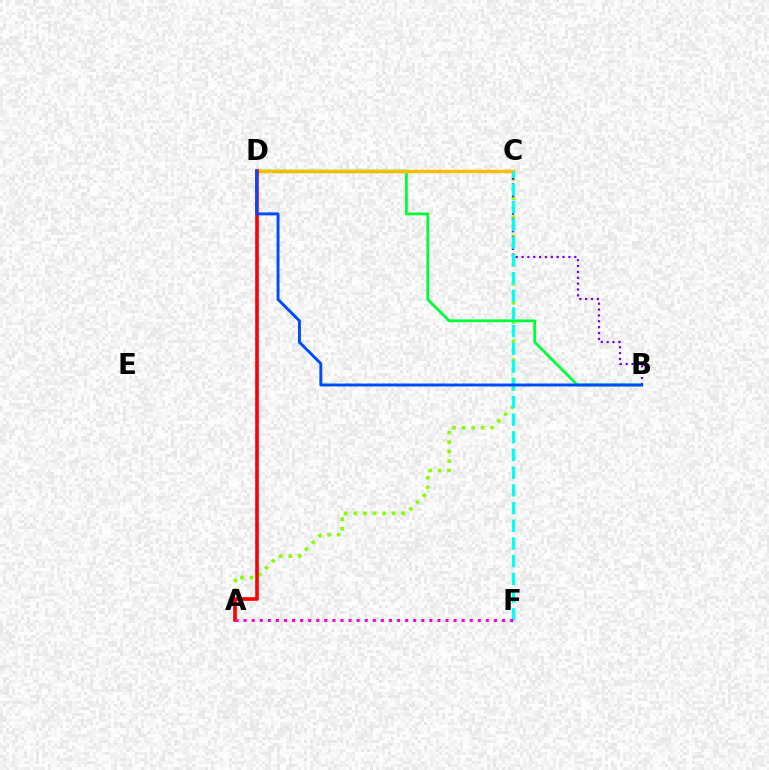{('A', 'C'): [{'color': '#84ff00', 'line_style': 'dotted', 'thickness': 2.59}], ('B', 'C'): [{'color': '#7200ff', 'line_style': 'dotted', 'thickness': 1.59}], ('B', 'D'): [{'color': '#00ff39', 'line_style': 'solid', 'thickness': 2.01}, {'color': '#004bff', 'line_style': 'solid', 'thickness': 2.1}], ('C', 'D'): [{'color': '#ffbd00', 'line_style': 'solid', 'thickness': 2.51}], ('C', 'F'): [{'color': '#00fff6', 'line_style': 'dashed', 'thickness': 2.4}], ('A', 'D'): [{'color': '#ff0000', 'line_style': 'solid', 'thickness': 2.61}], ('A', 'F'): [{'color': '#ff00cf', 'line_style': 'dotted', 'thickness': 2.19}]}